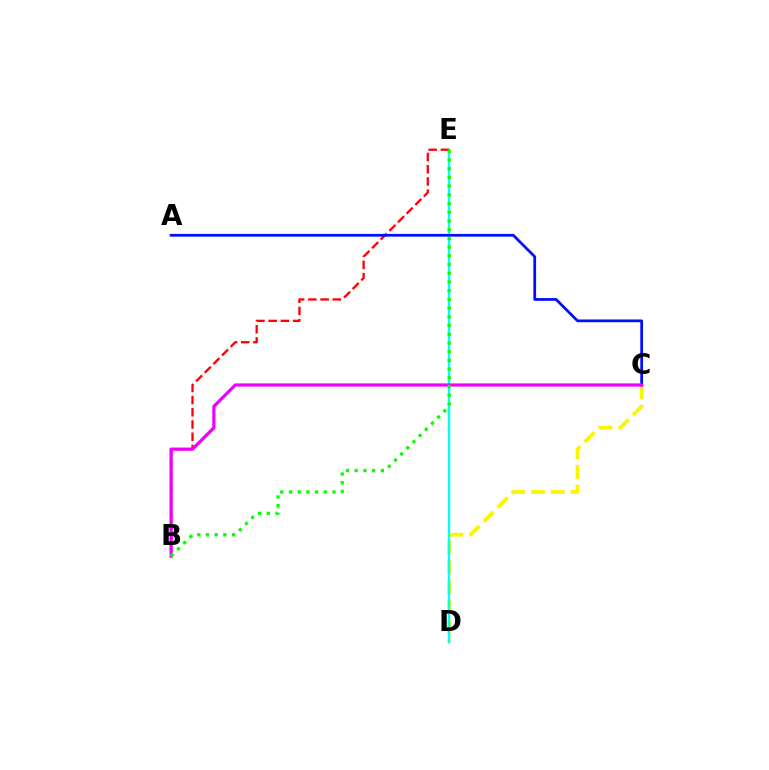{('C', 'D'): [{'color': '#fcf500', 'line_style': 'dashed', 'thickness': 2.7}], ('D', 'E'): [{'color': '#00fff6', 'line_style': 'solid', 'thickness': 1.7}], ('B', 'E'): [{'color': '#ff0000', 'line_style': 'dashed', 'thickness': 1.66}, {'color': '#08ff00', 'line_style': 'dotted', 'thickness': 2.37}], ('A', 'C'): [{'color': '#0010ff', 'line_style': 'solid', 'thickness': 1.98}], ('B', 'C'): [{'color': '#ee00ff', 'line_style': 'solid', 'thickness': 2.33}]}